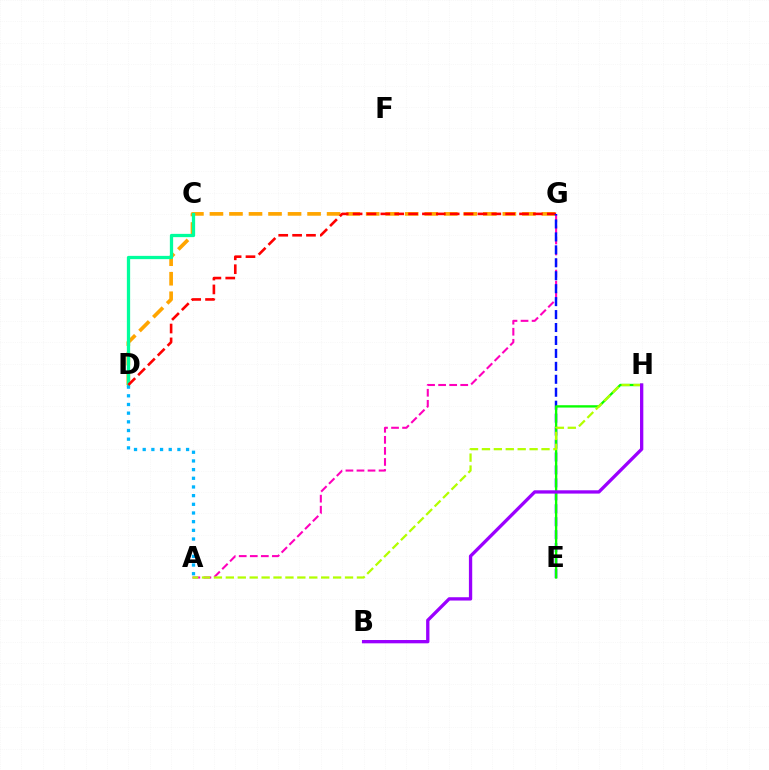{('D', 'G'): [{'color': '#ffa500', 'line_style': 'dashed', 'thickness': 2.65}, {'color': '#ff0000', 'line_style': 'dashed', 'thickness': 1.88}], ('A', 'G'): [{'color': '#ff00bd', 'line_style': 'dashed', 'thickness': 1.5}], ('C', 'D'): [{'color': '#00ff9d', 'line_style': 'solid', 'thickness': 2.36}], ('A', 'D'): [{'color': '#00b5ff', 'line_style': 'dotted', 'thickness': 2.36}], ('E', 'G'): [{'color': '#0010ff', 'line_style': 'dashed', 'thickness': 1.76}], ('E', 'H'): [{'color': '#08ff00', 'line_style': 'solid', 'thickness': 1.68}], ('A', 'H'): [{'color': '#b3ff00', 'line_style': 'dashed', 'thickness': 1.62}], ('B', 'H'): [{'color': '#9b00ff', 'line_style': 'solid', 'thickness': 2.38}]}